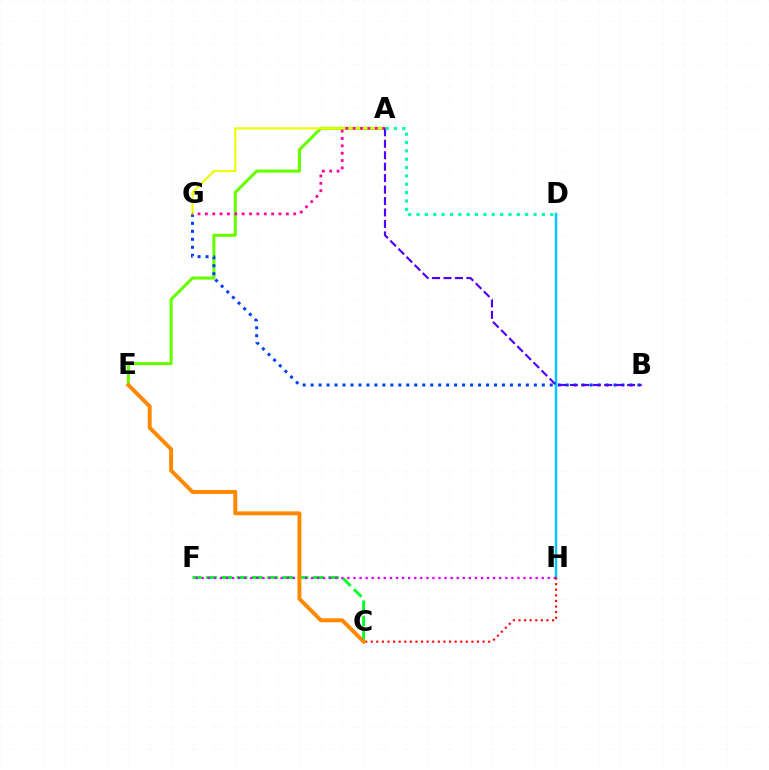{('A', 'E'): [{'color': '#66ff00', 'line_style': 'solid', 'thickness': 2.21}], ('B', 'G'): [{'color': '#003fff', 'line_style': 'dotted', 'thickness': 2.17}], ('D', 'H'): [{'color': '#00c7ff', 'line_style': 'solid', 'thickness': 1.78}], ('A', 'G'): [{'color': '#eeff00', 'line_style': 'solid', 'thickness': 1.54}, {'color': '#ff00a0', 'line_style': 'dotted', 'thickness': 2.0}], ('A', 'B'): [{'color': '#4f00ff', 'line_style': 'dashed', 'thickness': 1.56}], ('C', 'F'): [{'color': '#00ff27', 'line_style': 'dashed', 'thickness': 2.07}], ('A', 'D'): [{'color': '#00ffaf', 'line_style': 'dotted', 'thickness': 2.27}], ('F', 'H'): [{'color': '#d600ff', 'line_style': 'dotted', 'thickness': 1.65}], ('C', 'H'): [{'color': '#ff0000', 'line_style': 'dotted', 'thickness': 1.52}], ('C', 'E'): [{'color': '#ff8800', 'line_style': 'solid', 'thickness': 2.83}]}